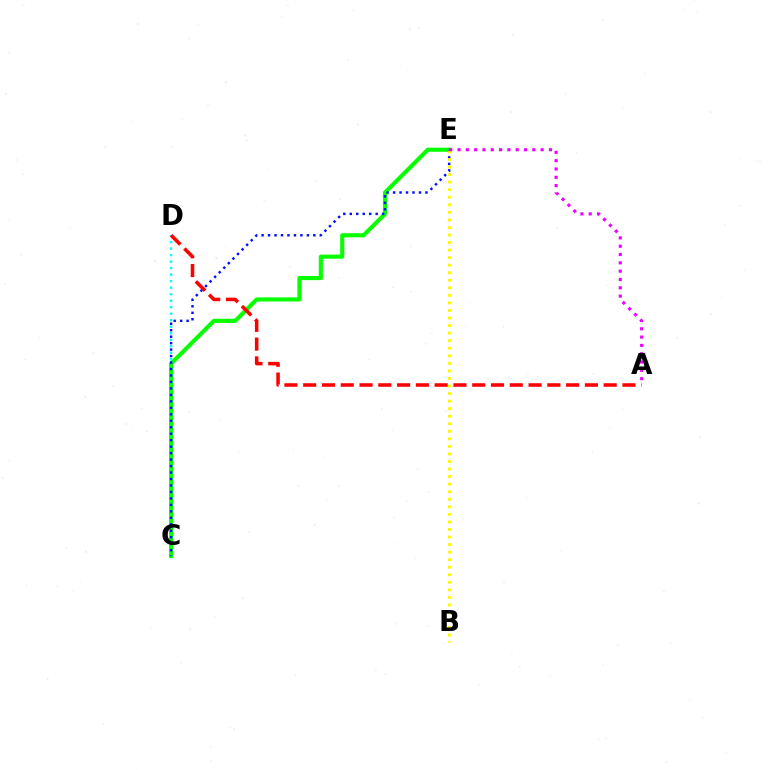{('C', 'D'): [{'color': '#00fff6', 'line_style': 'dotted', 'thickness': 1.77}], ('C', 'E'): [{'color': '#08ff00', 'line_style': 'solid', 'thickness': 2.96}, {'color': '#0010ff', 'line_style': 'dotted', 'thickness': 1.76}], ('B', 'E'): [{'color': '#fcf500', 'line_style': 'dotted', 'thickness': 2.05}], ('A', 'D'): [{'color': '#ff0000', 'line_style': 'dashed', 'thickness': 2.55}], ('A', 'E'): [{'color': '#ee00ff', 'line_style': 'dotted', 'thickness': 2.26}]}